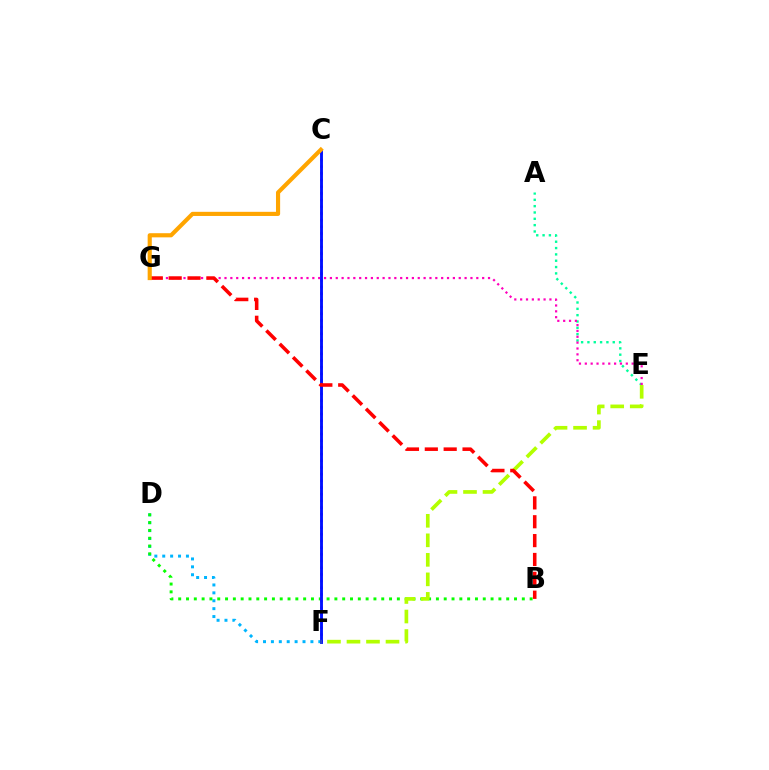{('D', 'F'): [{'color': '#00b5ff', 'line_style': 'dotted', 'thickness': 2.15}], ('A', 'E'): [{'color': '#00ff9d', 'line_style': 'dotted', 'thickness': 1.72}], ('B', 'D'): [{'color': '#08ff00', 'line_style': 'dotted', 'thickness': 2.12}], ('E', 'G'): [{'color': '#ff00bd', 'line_style': 'dotted', 'thickness': 1.59}], ('C', 'F'): [{'color': '#9b00ff', 'line_style': 'dotted', 'thickness': 1.82}, {'color': '#0010ff', 'line_style': 'solid', 'thickness': 2.07}], ('E', 'F'): [{'color': '#b3ff00', 'line_style': 'dashed', 'thickness': 2.65}], ('B', 'G'): [{'color': '#ff0000', 'line_style': 'dashed', 'thickness': 2.56}], ('C', 'G'): [{'color': '#ffa500', 'line_style': 'solid', 'thickness': 2.98}]}